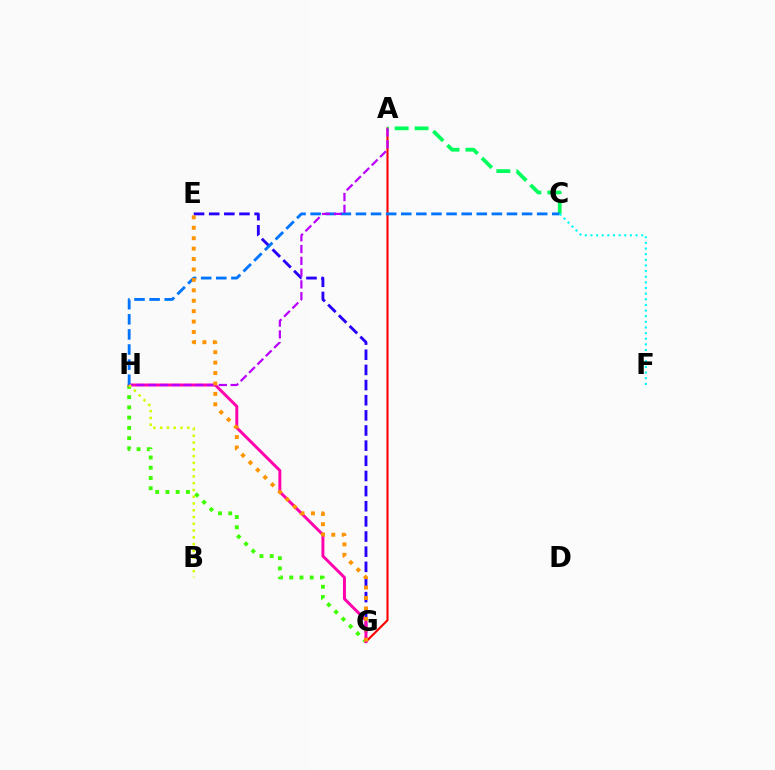{('E', 'G'): [{'color': '#2500ff', 'line_style': 'dashed', 'thickness': 2.06}, {'color': '#ff9400', 'line_style': 'dotted', 'thickness': 2.83}], ('A', 'G'): [{'color': '#ff0000', 'line_style': 'solid', 'thickness': 1.53}], ('A', 'C'): [{'color': '#00ff5c', 'line_style': 'dashed', 'thickness': 2.7}], ('G', 'H'): [{'color': '#3dff00', 'line_style': 'dotted', 'thickness': 2.78}, {'color': '#ff00ac', 'line_style': 'solid', 'thickness': 2.12}], ('C', 'H'): [{'color': '#0074ff', 'line_style': 'dashed', 'thickness': 2.05}], ('A', 'H'): [{'color': '#b900ff', 'line_style': 'dashed', 'thickness': 1.6}], ('C', 'F'): [{'color': '#00fff6', 'line_style': 'dotted', 'thickness': 1.53}], ('B', 'H'): [{'color': '#d1ff00', 'line_style': 'dotted', 'thickness': 1.84}]}